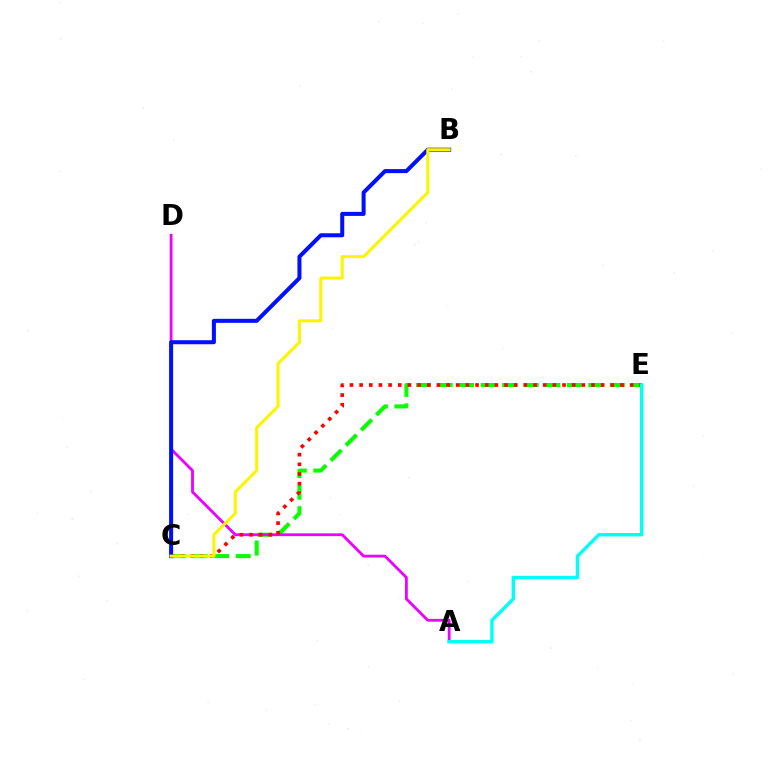{('C', 'E'): [{'color': '#08ff00', 'line_style': 'dashed', 'thickness': 2.92}, {'color': '#ff0000', 'line_style': 'dotted', 'thickness': 2.63}], ('A', 'D'): [{'color': '#ee00ff', 'line_style': 'solid', 'thickness': 2.02}], ('A', 'E'): [{'color': '#00fff6', 'line_style': 'solid', 'thickness': 2.44}], ('B', 'C'): [{'color': '#0010ff', 'line_style': 'solid', 'thickness': 2.9}, {'color': '#fcf500', 'line_style': 'solid', 'thickness': 2.19}]}